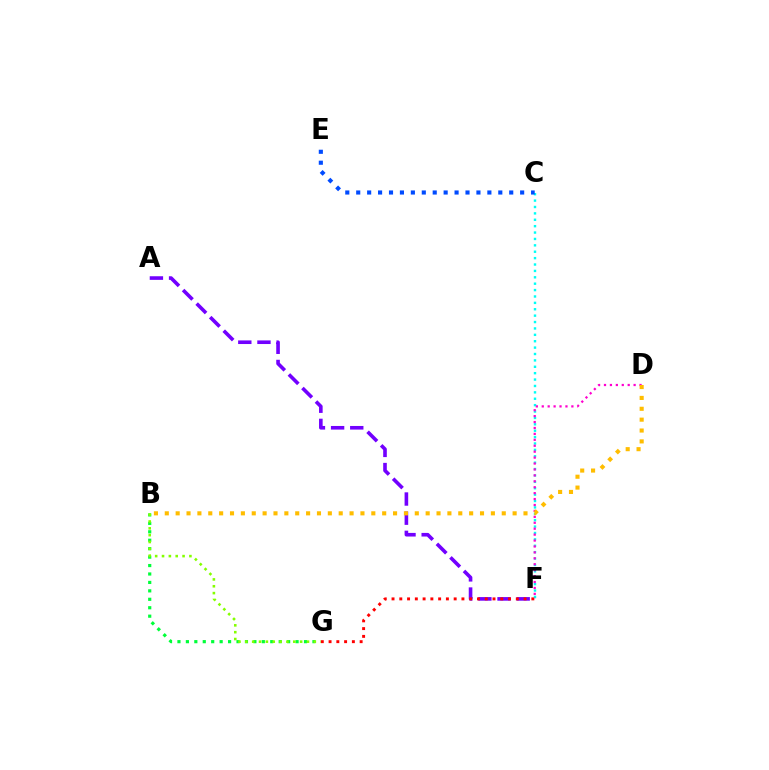{('A', 'F'): [{'color': '#7200ff', 'line_style': 'dashed', 'thickness': 2.6}], ('C', 'F'): [{'color': '#00fff6', 'line_style': 'dotted', 'thickness': 1.74}], ('D', 'F'): [{'color': '#ff00cf', 'line_style': 'dotted', 'thickness': 1.61}], ('F', 'G'): [{'color': '#ff0000', 'line_style': 'dotted', 'thickness': 2.11}], ('C', 'E'): [{'color': '#004bff', 'line_style': 'dotted', 'thickness': 2.97}], ('B', 'G'): [{'color': '#00ff39', 'line_style': 'dotted', 'thickness': 2.29}, {'color': '#84ff00', 'line_style': 'dotted', 'thickness': 1.86}], ('B', 'D'): [{'color': '#ffbd00', 'line_style': 'dotted', 'thickness': 2.95}]}